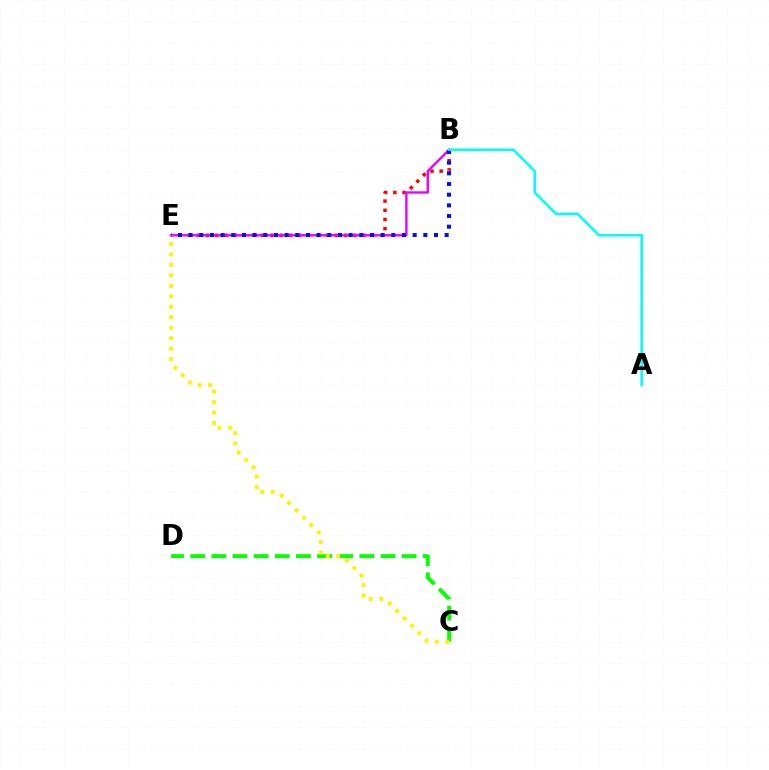{('B', 'E'): [{'color': '#ff0000', 'line_style': 'dotted', 'thickness': 2.5}, {'color': '#ee00ff', 'line_style': 'solid', 'thickness': 1.72}, {'color': '#0010ff', 'line_style': 'dotted', 'thickness': 2.9}], ('C', 'D'): [{'color': '#08ff00', 'line_style': 'dashed', 'thickness': 2.87}], ('A', 'B'): [{'color': '#00fff6', 'line_style': 'solid', 'thickness': 1.83}], ('C', 'E'): [{'color': '#fcf500', 'line_style': 'dotted', 'thickness': 2.84}]}